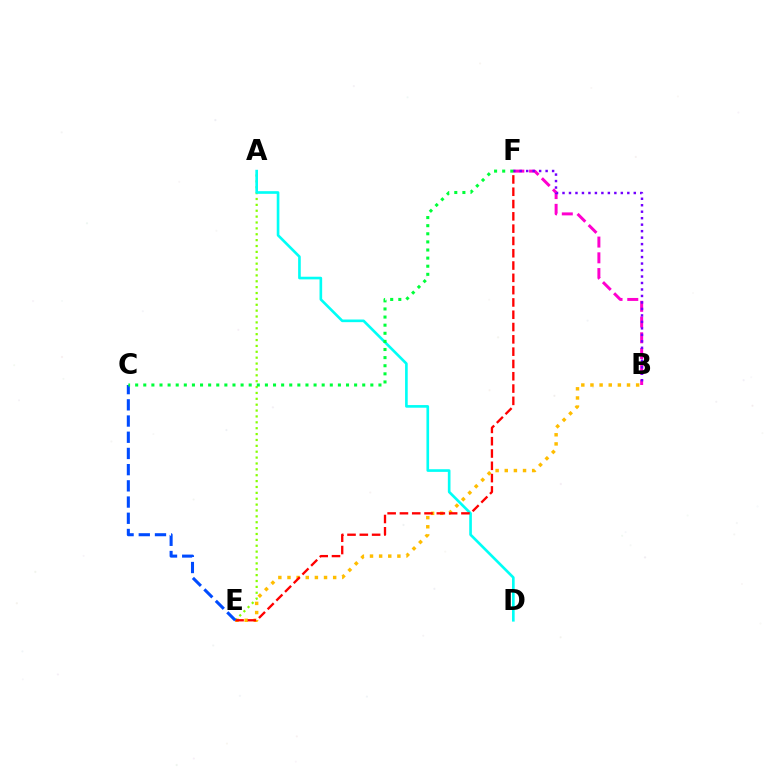{('B', 'E'): [{'color': '#ffbd00', 'line_style': 'dotted', 'thickness': 2.48}], ('A', 'E'): [{'color': '#84ff00', 'line_style': 'dotted', 'thickness': 1.6}], ('B', 'F'): [{'color': '#ff00cf', 'line_style': 'dashed', 'thickness': 2.14}, {'color': '#7200ff', 'line_style': 'dotted', 'thickness': 1.76}], ('A', 'D'): [{'color': '#00fff6', 'line_style': 'solid', 'thickness': 1.91}], ('E', 'F'): [{'color': '#ff0000', 'line_style': 'dashed', 'thickness': 1.67}], ('C', 'E'): [{'color': '#004bff', 'line_style': 'dashed', 'thickness': 2.2}], ('C', 'F'): [{'color': '#00ff39', 'line_style': 'dotted', 'thickness': 2.2}]}